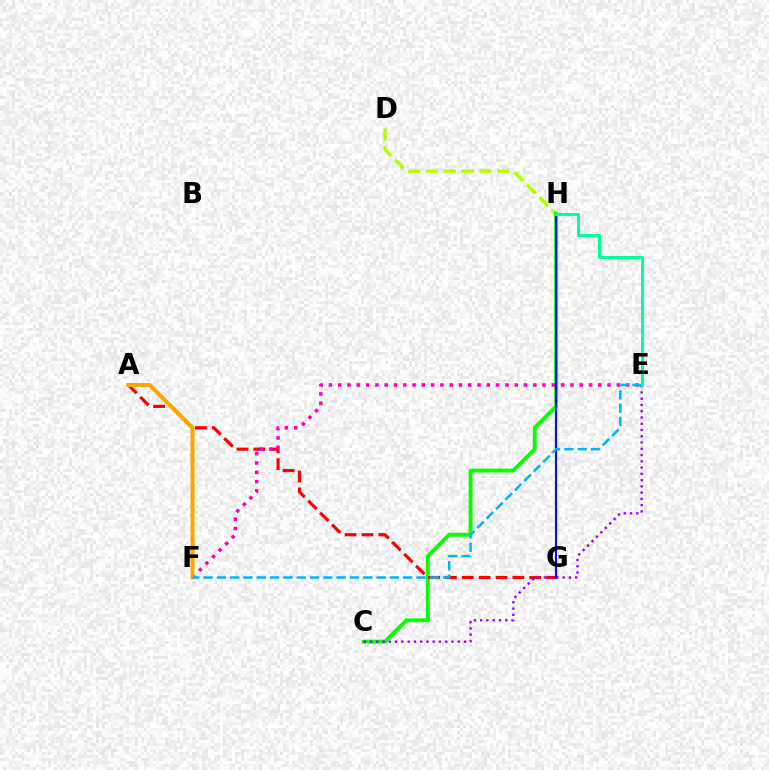{('D', 'H'): [{'color': '#b3ff00', 'line_style': 'dashed', 'thickness': 2.42}], ('C', 'H'): [{'color': '#08ff00', 'line_style': 'solid', 'thickness': 2.79}], ('A', 'G'): [{'color': '#ff0000', 'line_style': 'dashed', 'thickness': 2.29}], ('C', 'E'): [{'color': '#9b00ff', 'line_style': 'dotted', 'thickness': 1.7}], ('E', 'F'): [{'color': '#ff00bd', 'line_style': 'dotted', 'thickness': 2.52}, {'color': '#00b5ff', 'line_style': 'dashed', 'thickness': 1.81}], ('A', 'F'): [{'color': '#ffa500', 'line_style': 'solid', 'thickness': 2.89}], ('G', 'H'): [{'color': '#0010ff', 'line_style': 'solid', 'thickness': 1.52}], ('E', 'H'): [{'color': '#00ff9d', 'line_style': 'solid', 'thickness': 2.18}]}